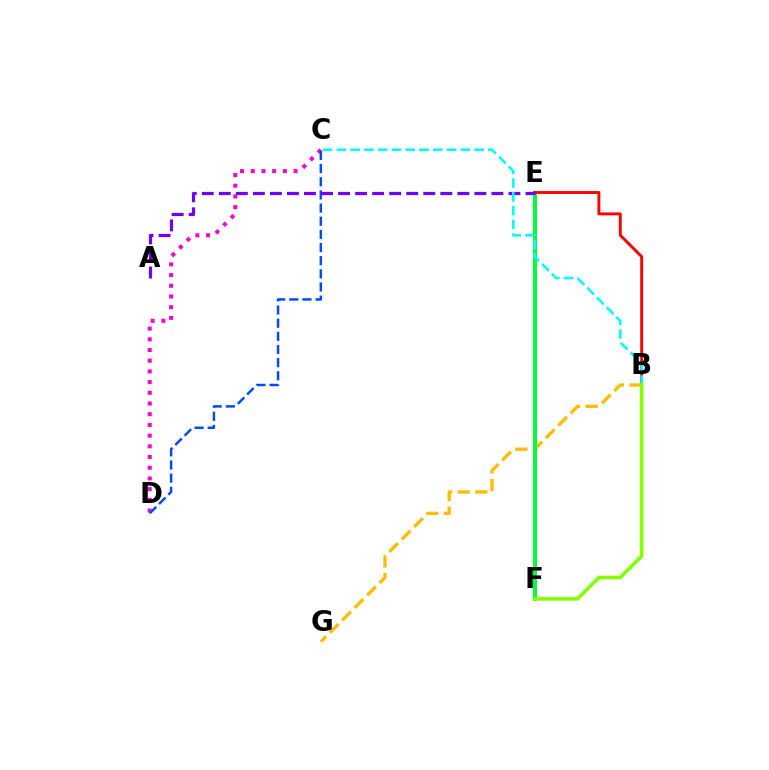{('C', 'D'): [{'color': '#ff00cf', 'line_style': 'dotted', 'thickness': 2.91}, {'color': '#004bff', 'line_style': 'dashed', 'thickness': 1.79}], ('B', 'G'): [{'color': '#ffbd00', 'line_style': 'dashed', 'thickness': 2.39}], ('E', 'F'): [{'color': '#00ff39', 'line_style': 'solid', 'thickness': 2.87}], ('B', 'E'): [{'color': '#ff0000', 'line_style': 'solid', 'thickness': 2.09}], ('A', 'E'): [{'color': '#7200ff', 'line_style': 'dashed', 'thickness': 2.31}], ('B', 'C'): [{'color': '#00fff6', 'line_style': 'dashed', 'thickness': 1.87}], ('B', 'F'): [{'color': '#84ff00', 'line_style': 'solid', 'thickness': 2.58}]}